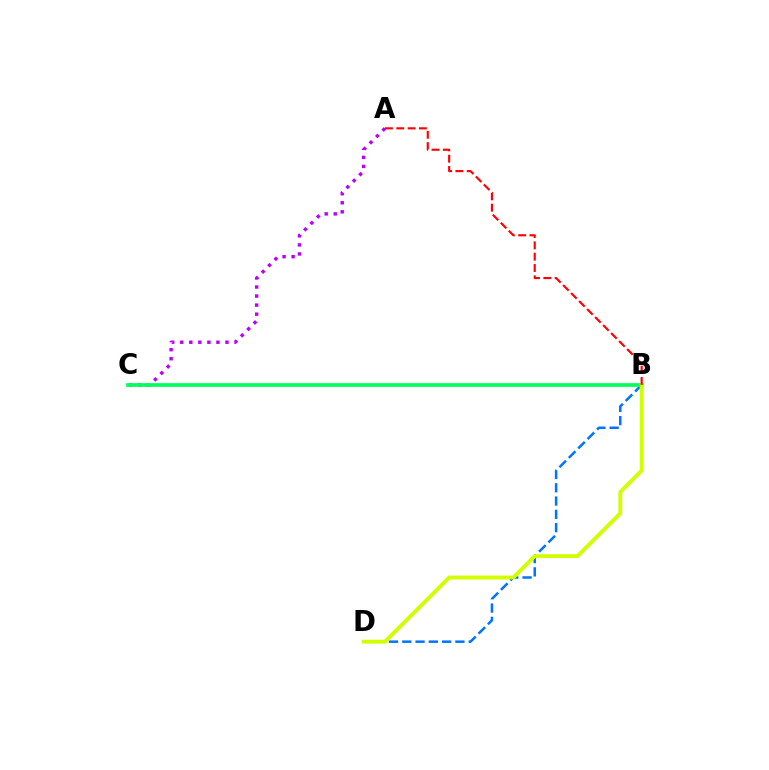{('B', 'D'): [{'color': '#0074ff', 'line_style': 'dashed', 'thickness': 1.8}, {'color': '#d1ff00', 'line_style': 'solid', 'thickness': 2.8}], ('A', 'C'): [{'color': '#b900ff', 'line_style': 'dotted', 'thickness': 2.46}], ('B', 'C'): [{'color': '#00ff5c', 'line_style': 'solid', 'thickness': 2.67}], ('A', 'B'): [{'color': '#ff0000', 'line_style': 'dashed', 'thickness': 1.54}]}